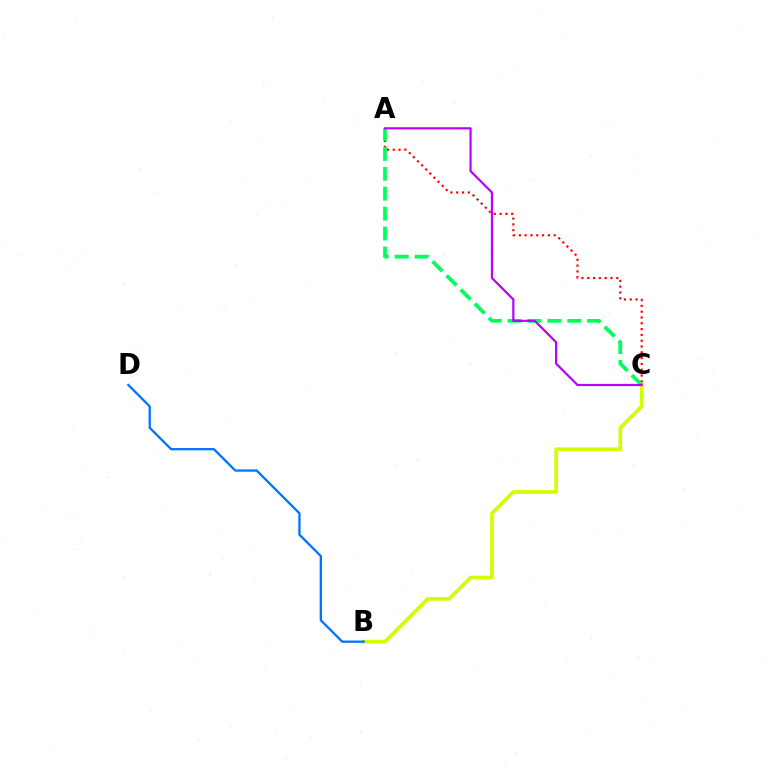{('A', 'C'): [{'color': '#ff0000', 'line_style': 'dotted', 'thickness': 1.58}, {'color': '#00ff5c', 'line_style': 'dashed', 'thickness': 2.71}, {'color': '#b900ff', 'line_style': 'solid', 'thickness': 1.58}], ('B', 'C'): [{'color': '#d1ff00', 'line_style': 'solid', 'thickness': 2.65}], ('B', 'D'): [{'color': '#0074ff', 'line_style': 'solid', 'thickness': 1.65}]}